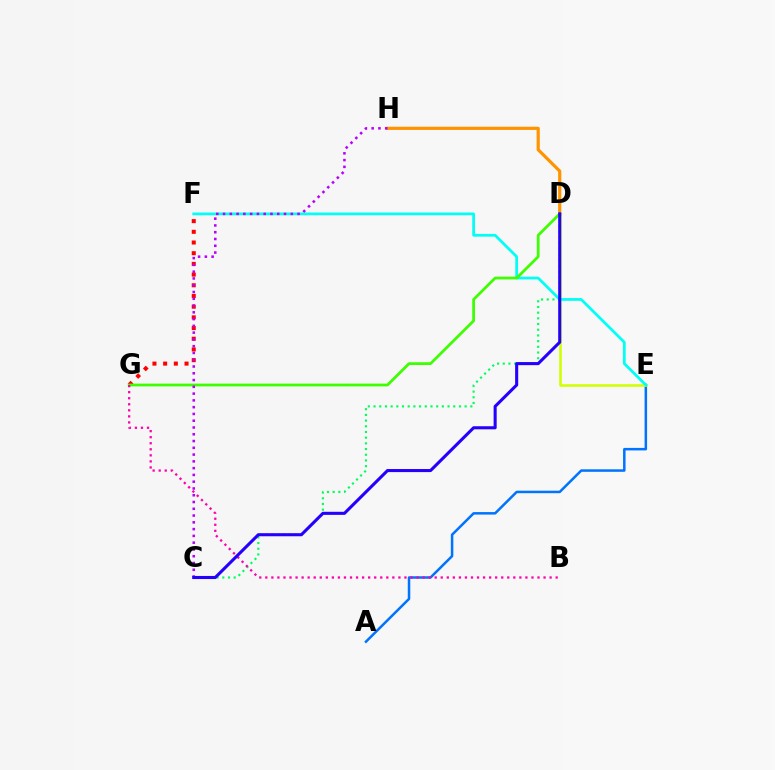{('F', 'G'): [{'color': '#ff0000', 'line_style': 'dotted', 'thickness': 2.91}], ('A', 'E'): [{'color': '#0074ff', 'line_style': 'solid', 'thickness': 1.81}], ('D', 'E'): [{'color': '#d1ff00', 'line_style': 'solid', 'thickness': 1.85}], ('E', 'F'): [{'color': '#00fff6', 'line_style': 'solid', 'thickness': 1.98}], ('D', 'H'): [{'color': '#ff9400', 'line_style': 'solid', 'thickness': 2.3}], ('D', 'G'): [{'color': '#3dff00', 'line_style': 'solid', 'thickness': 1.98}], ('C', 'H'): [{'color': '#b900ff', 'line_style': 'dotted', 'thickness': 1.84}], ('C', 'D'): [{'color': '#00ff5c', 'line_style': 'dotted', 'thickness': 1.55}, {'color': '#2500ff', 'line_style': 'solid', 'thickness': 2.21}], ('B', 'G'): [{'color': '#ff00ac', 'line_style': 'dotted', 'thickness': 1.64}]}